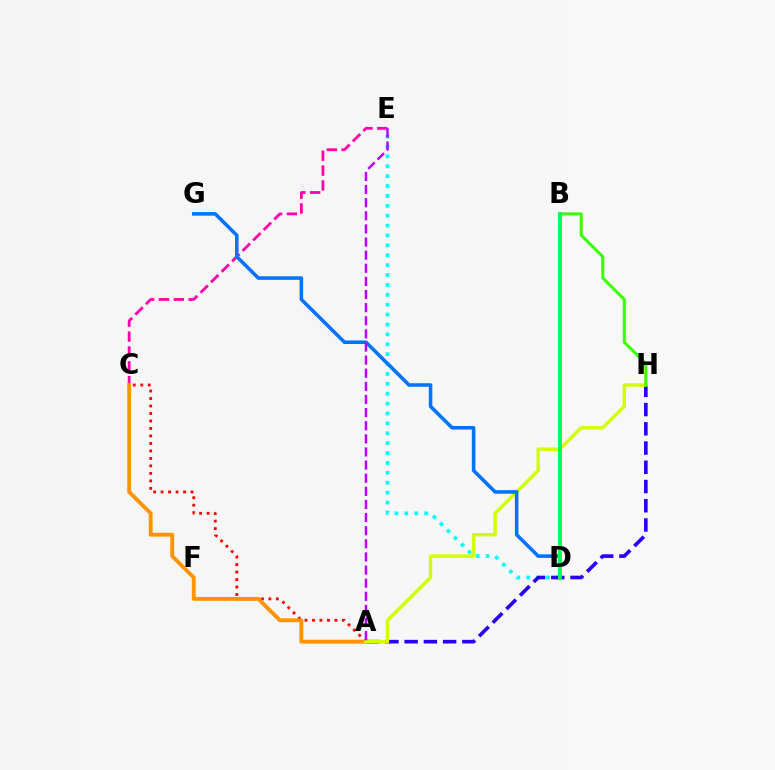{('D', 'E'): [{'color': '#00fff6', 'line_style': 'dotted', 'thickness': 2.69}], ('A', 'C'): [{'color': '#ff0000', 'line_style': 'dotted', 'thickness': 2.03}, {'color': '#ff9400', 'line_style': 'solid', 'thickness': 2.79}], ('A', 'H'): [{'color': '#2500ff', 'line_style': 'dashed', 'thickness': 2.61}, {'color': '#d1ff00', 'line_style': 'solid', 'thickness': 2.45}], ('C', 'E'): [{'color': '#ff00ac', 'line_style': 'dashed', 'thickness': 2.02}], ('D', 'G'): [{'color': '#0074ff', 'line_style': 'solid', 'thickness': 2.56}], ('A', 'E'): [{'color': '#b900ff', 'line_style': 'dashed', 'thickness': 1.78}], ('B', 'H'): [{'color': '#3dff00', 'line_style': 'solid', 'thickness': 2.22}], ('B', 'D'): [{'color': '#00ff5c', 'line_style': 'solid', 'thickness': 2.78}]}